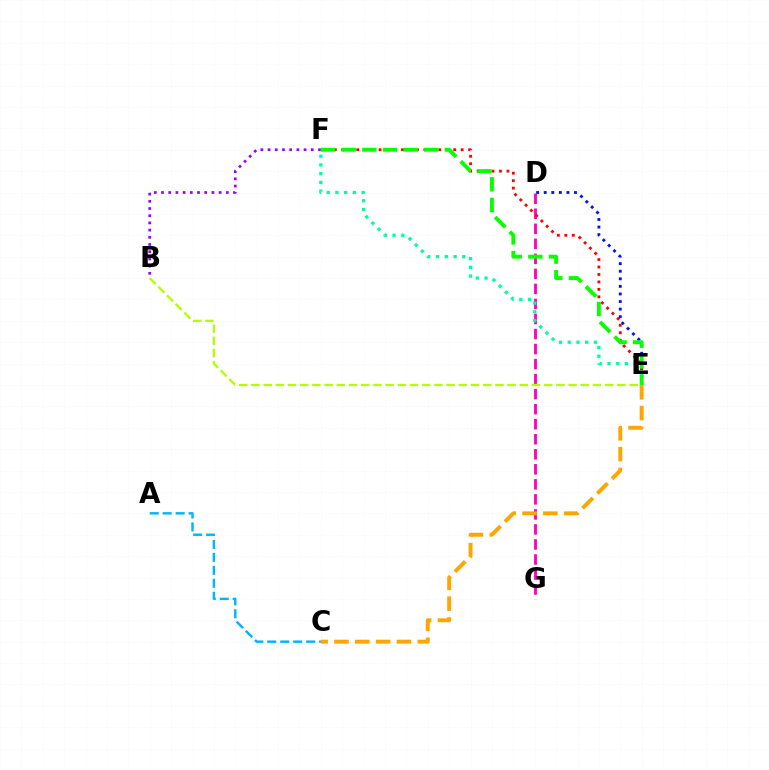{('D', 'G'): [{'color': '#ff00bd', 'line_style': 'dashed', 'thickness': 2.04}], ('B', 'F'): [{'color': '#9b00ff', 'line_style': 'dotted', 'thickness': 1.96}], ('C', 'E'): [{'color': '#ffa500', 'line_style': 'dashed', 'thickness': 2.83}], ('D', 'E'): [{'color': '#0010ff', 'line_style': 'dotted', 'thickness': 2.06}], ('E', 'F'): [{'color': '#ff0000', 'line_style': 'dotted', 'thickness': 2.03}, {'color': '#00ff9d', 'line_style': 'dotted', 'thickness': 2.37}, {'color': '#08ff00', 'line_style': 'dashed', 'thickness': 2.81}], ('B', 'E'): [{'color': '#b3ff00', 'line_style': 'dashed', 'thickness': 1.66}], ('A', 'C'): [{'color': '#00b5ff', 'line_style': 'dashed', 'thickness': 1.76}]}